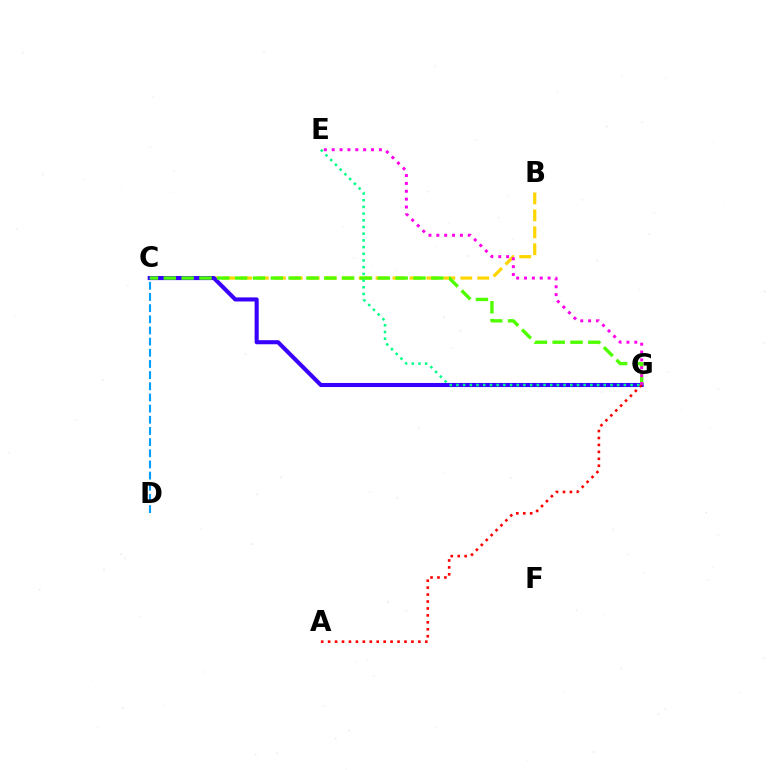{('B', 'C'): [{'color': '#ffd500', 'line_style': 'dashed', 'thickness': 2.3}], ('C', 'G'): [{'color': '#3700ff', 'line_style': 'solid', 'thickness': 2.94}, {'color': '#4fff00', 'line_style': 'dashed', 'thickness': 2.42}], ('C', 'D'): [{'color': '#009eff', 'line_style': 'dashed', 'thickness': 1.52}], ('A', 'G'): [{'color': '#ff0000', 'line_style': 'dotted', 'thickness': 1.89}], ('E', 'G'): [{'color': '#ff00ed', 'line_style': 'dotted', 'thickness': 2.14}, {'color': '#00ff86', 'line_style': 'dotted', 'thickness': 1.82}]}